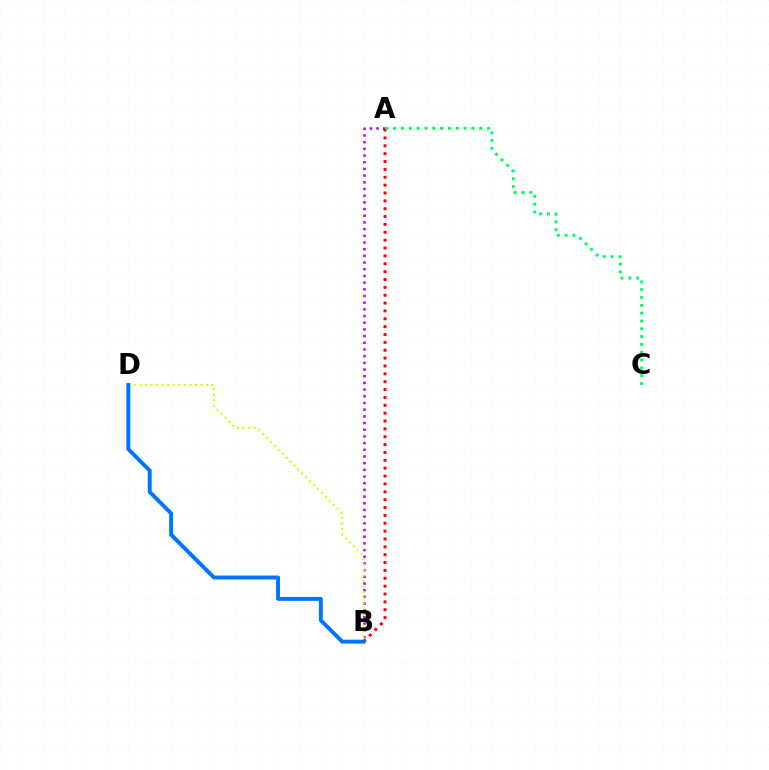{('A', 'B'): [{'color': '#b900ff', 'line_style': 'dotted', 'thickness': 1.82}, {'color': '#ff0000', 'line_style': 'dotted', 'thickness': 2.14}], ('B', 'D'): [{'color': '#d1ff00', 'line_style': 'dotted', 'thickness': 1.51}, {'color': '#0074ff', 'line_style': 'solid', 'thickness': 2.83}], ('A', 'C'): [{'color': '#00ff5c', 'line_style': 'dotted', 'thickness': 2.13}]}